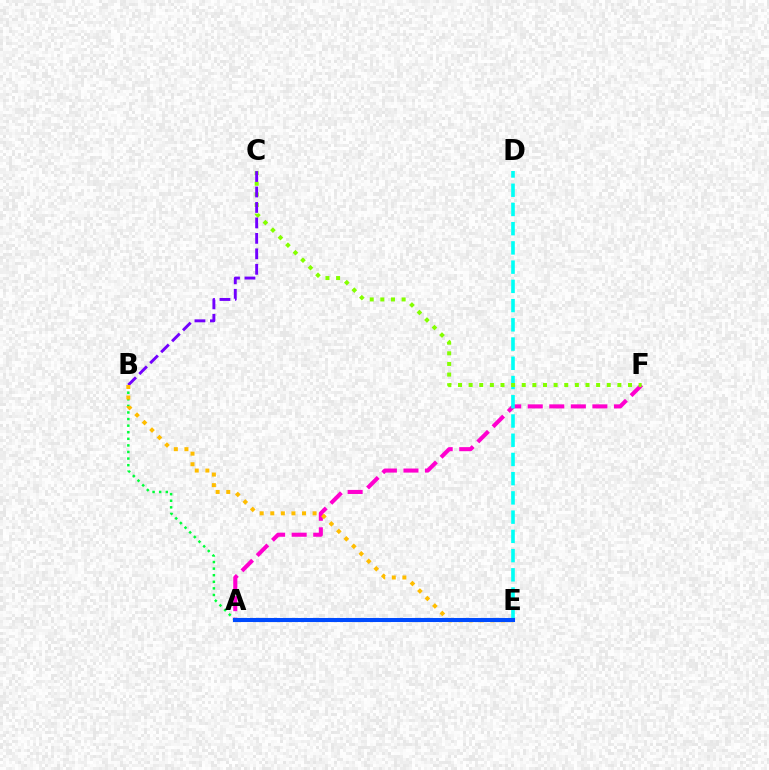{('A', 'F'): [{'color': '#ff00cf', 'line_style': 'dashed', 'thickness': 2.93}], ('D', 'E'): [{'color': '#00fff6', 'line_style': 'dashed', 'thickness': 2.61}], ('C', 'F'): [{'color': '#84ff00', 'line_style': 'dotted', 'thickness': 2.89}], ('A', 'B'): [{'color': '#00ff39', 'line_style': 'dotted', 'thickness': 1.79}], ('B', 'C'): [{'color': '#7200ff', 'line_style': 'dashed', 'thickness': 2.1}], ('A', 'E'): [{'color': '#ff0000', 'line_style': 'dashed', 'thickness': 1.92}, {'color': '#004bff', 'line_style': 'solid', 'thickness': 2.93}], ('B', 'E'): [{'color': '#ffbd00', 'line_style': 'dotted', 'thickness': 2.87}]}